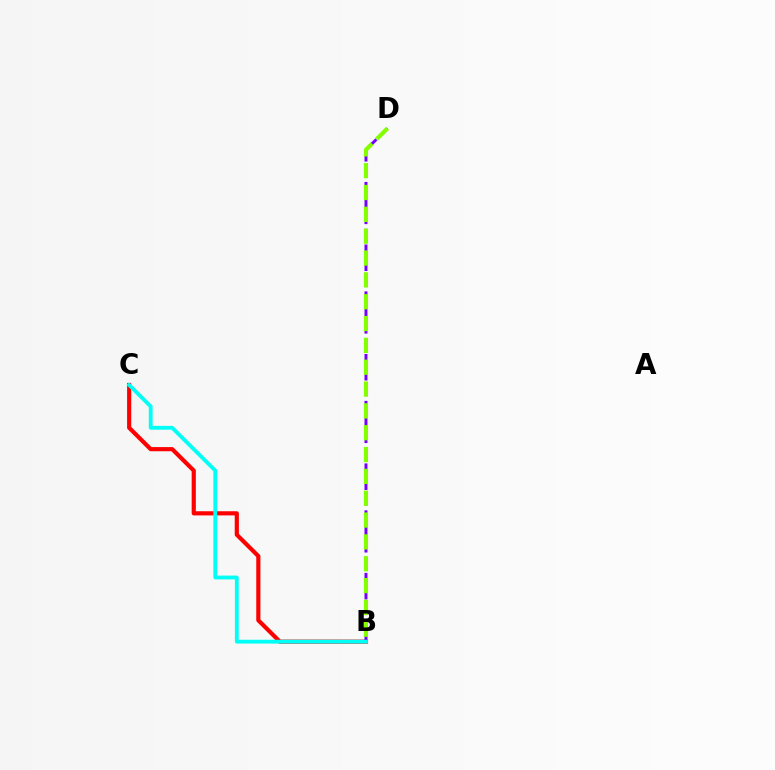{('B', 'C'): [{'color': '#ff0000', 'line_style': 'solid', 'thickness': 3.0}, {'color': '#00fff6', 'line_style': 'solid', 'thickness': 2.75}], ('B', 'D'): [{'color': '#7200ff', 'line_style': 'dashed', 'thickness': 2.12}, {'color': '#84ff00', 'line_style': 'dashed', 'thickness': 2.97}]}